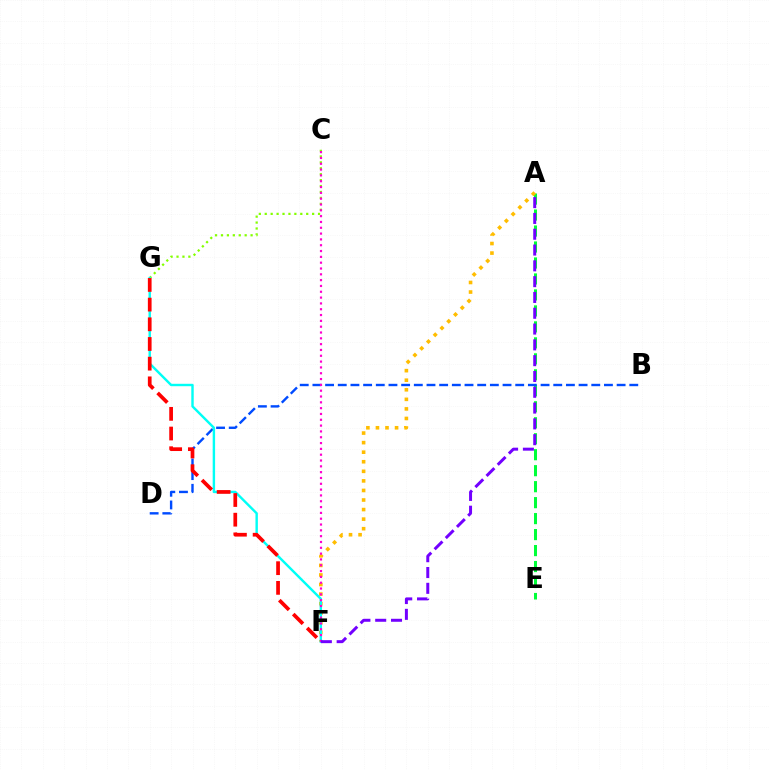{('C', 'G'): [{'color': '#84ff00', 'line_style': 'dotted', 'thickness': 1.61}], ('A', 'E'): [{'color': '#00ff39', 'line_style': 'dashed', 'thickness': 2.17}], ('B', 'D'): [{'color': '#004bff', 'line_style': 'dashed', 'thickness': 1.72}], ('A', 'F'): [{'color': '#ffbd00', 'line_style': 'dotted', 'thickness': 2.6}, {'color': '#7200ff', 'line_style': 'dashed', 'thickness': 2.15}], ('F', 'G'): [{'color': '#00fff6', 'line_style': 'solid', 'thickness': 1.74}, {'color': '#ff0000', 'line_style': 'dashed', 'thickness': 2.67}], ('C', 'F'): [{'color': '#ff00cf', 'line_style': 'dotted', 'thickness': 1.58}]}